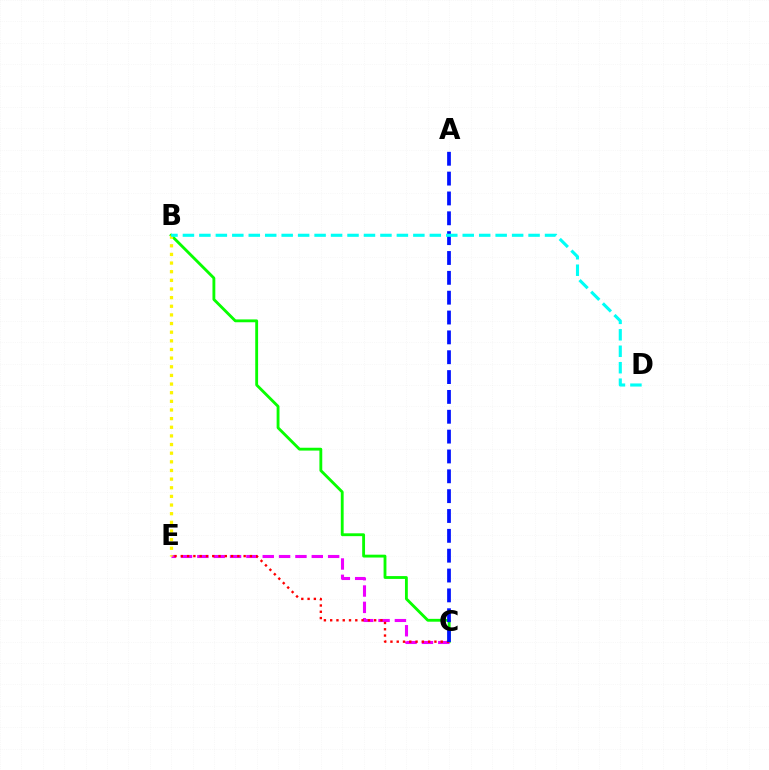{('B', 'C'): [{'color': '#08ff00', 'line_style': 'solid', 'thickness': 2.05}], ('C', 'E'): [{'color': '#ee00ff', 'line_style': 'dashed', 'thickness': 2.22}, {'color': '#ff0000', 'line_style': 'dotted', 'thickness': 1.71}], ('A', 'C'): [{'color': '#0010ff', 'line_style': 'dashed', 'thickness': 2.7}], ('B', 'E'): [{'color': '#fcf500', 'line_style': 'dotted', 'thickness': 2.35}], ('B', 'D'): [{'color': '#00fff6', 'line_style': 'dashed', 'thickness': 2.24}]}